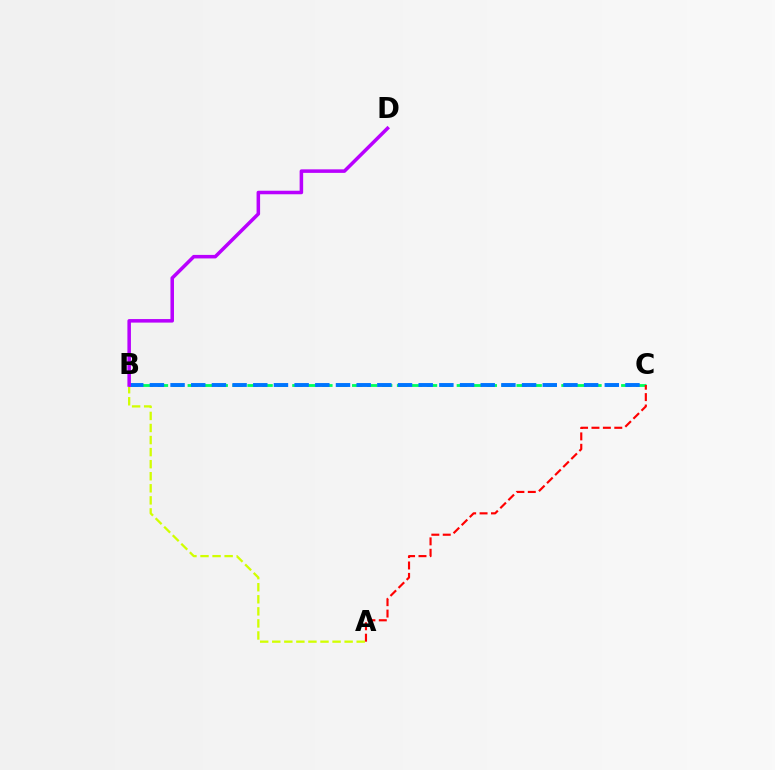{('B', 'C'): [{'color': '#00ff5c', 'line_style': 'dashed', 'thickness': 2.03}, {'color': '#0074ff', 'line_style': 'dashed', 'thickness': 2.81}], ('A', 'B'): [{'color': '#d1ff00', 'line_style': 'dashed', 'thickness': 1.64}], ('A', 'C'): [{'color': '#ff0000', 'line_style': 'dashed', 'thickness': 1.55}], ('B', 'D'): [{'color': '#b900ff', 'line_style': 'solid', 'thickness': 2.54}]}